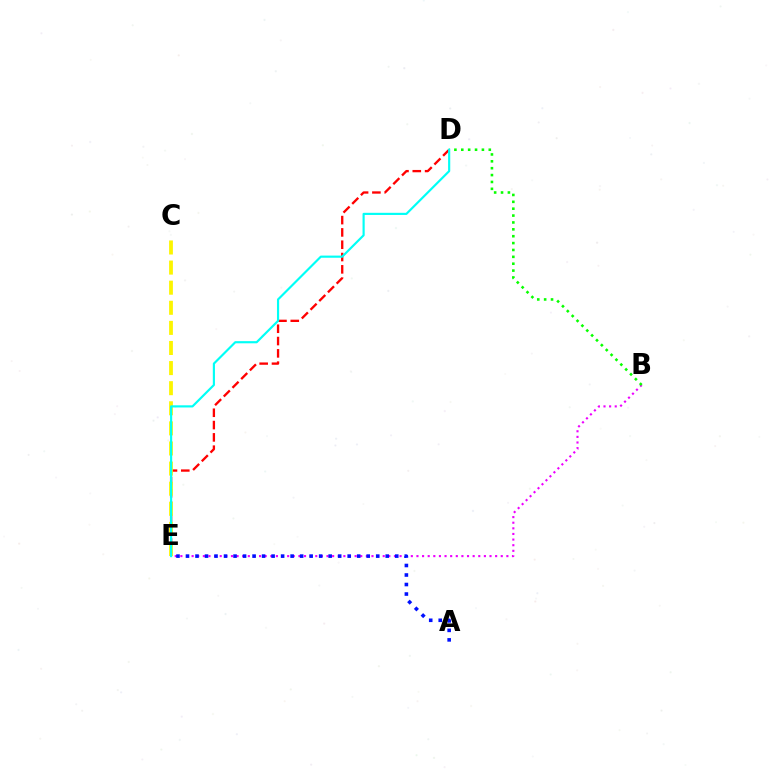{('B', 'E'): [{'color': '#ee00ff', 'line_style': 'dotted', 'thickness': 1.53}], ('B', 'D'): [{'color': '#08ff00', 'line_style': 'dotted', 'thickness': 1.87}], ('D', 'E'): [{'color': '#ff0000', 'line_style': 'dashed', 'thickness': 1.67}, {'color': '#00fff6', 'line_style': 'solid', 'thickness': 1.56}], ('A', 'E'): [{'color': '#0010ff', 'line_style': 'dotted', 'thickness': 2.58}], ('C', 'E'): [{'color': '#fcf500', 'line_style': 'dashed', 'thickness': 2.73}]}